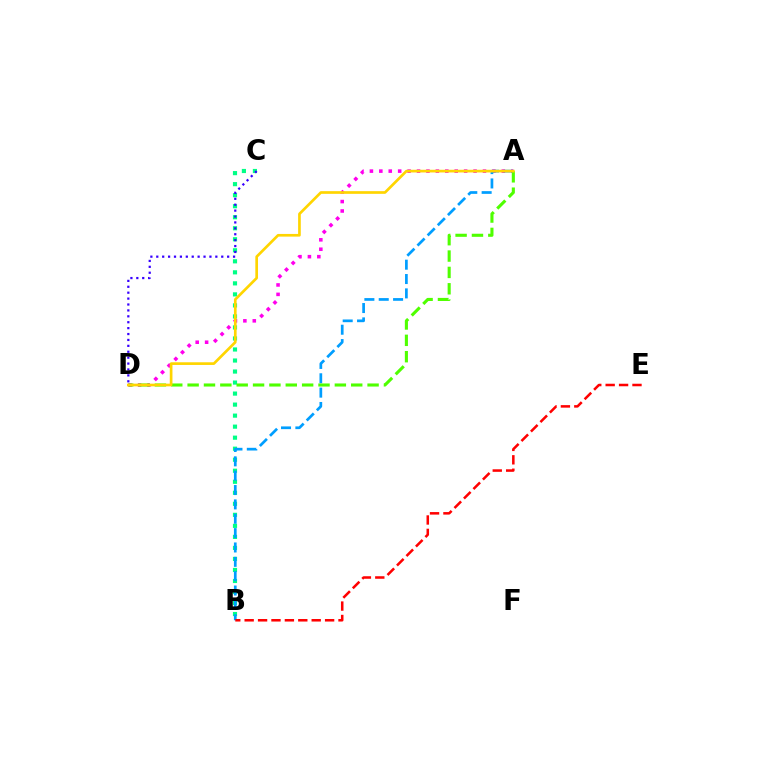{('A', 'D'): [{'color': '#ff00ed', 'line_style': 'dotted', 'thickness': 2.56}, {'color': '#4fff00', 'line_style': 'dashed', 'thickness': 2.22}, {'color': '#ffd500', 'line_style': 'solid', 'thickness': 1.93}], ('B', 'C'): [{'color': '#00ff86', 'line_style': 'dotted', 'thickness': 2.99}], ('A', 'B'): [{'color': '#009eff', 'line_style': 'dashed', 'thickness': 1.95}], ('C', 'D'): [{'color': '#3700ff', 'line_style': 'dotted', 'thickness': 1.6}], ('B', 'E'): [{'color': '#ff0000', 'line_style': 'dashed', 'thickness': 1.82}]}